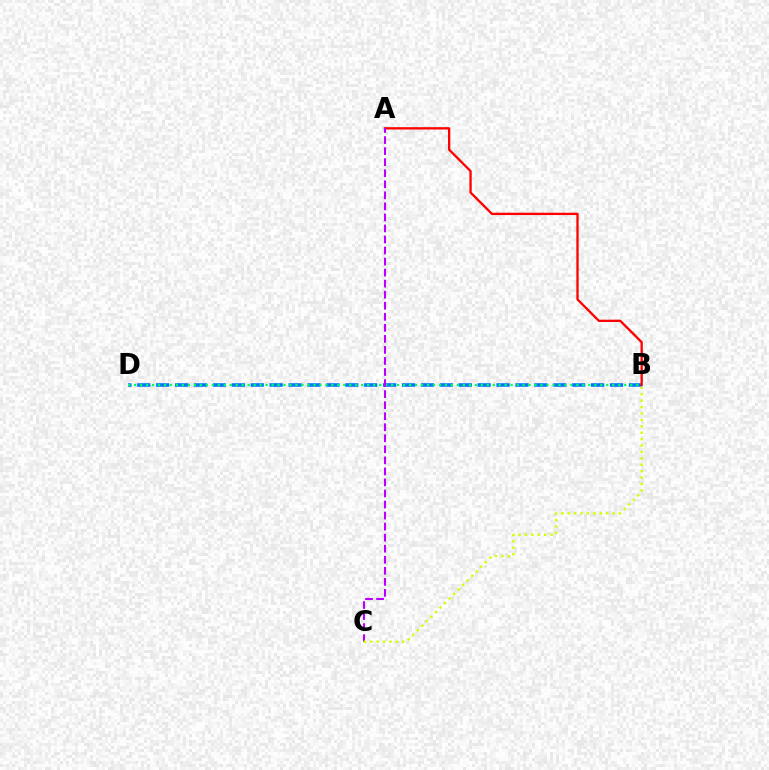{('B', 'D'): [{'color': '#0074ff', 'line_style': 'dashed', 'thickness': 2.57}, {'color': '#00ff5c', 'line_style': 'dotted', 'thickness': 1.62}], ('A', 'B'): [{'color': '#ff0000', 'line_style': 'solid', 'thickness': 1.66}], ('A', 'C'): [{'color': '#b900ff', 'line_style': 'dashed', 'thickness': 1.5}], ('B', 'C'): [{'color': '#d1ff00', 'line_style': 'dotted', 'thickness': 1.74}]}